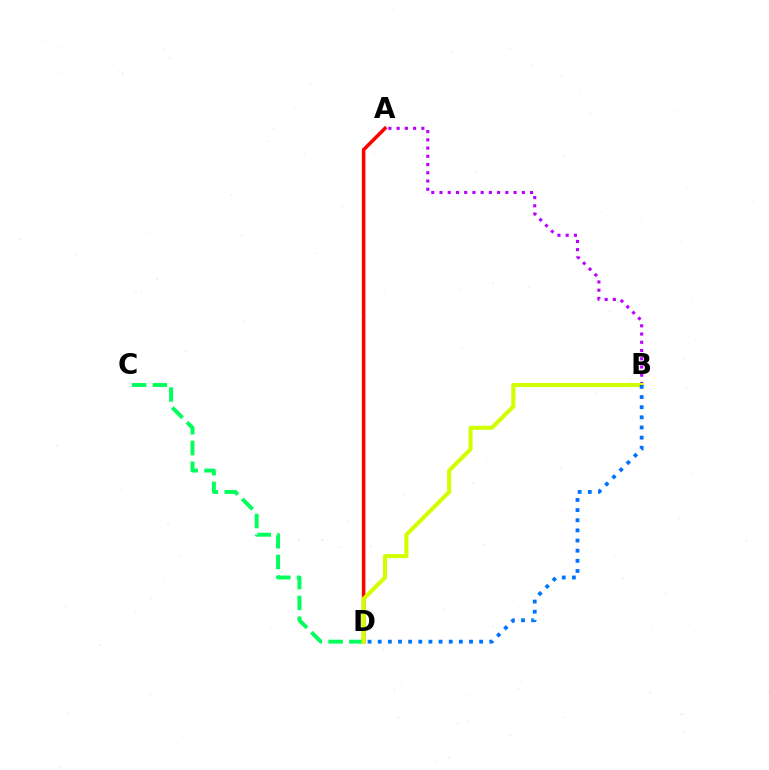{('A', 'D'): [{'color': '#ff0000', 'line_style': 'solid', 'thickness': 2.55}], ('A', 'B'): [{'color': '#b900ff', 'line_style': 'dotted', 'thickness': 2.24}], ('C', 'D'): [{'color': '#00ff5c', 'line_style': 'dashed', 'thickness': 2.82}], ('B', 'D'): [{'color': '#d1ff00', 'line_style': 'solid', 'thickness': 2.95}, {'color': '#0074ff', 'line_style': 'dotted', 'thickness': 2.76}]}